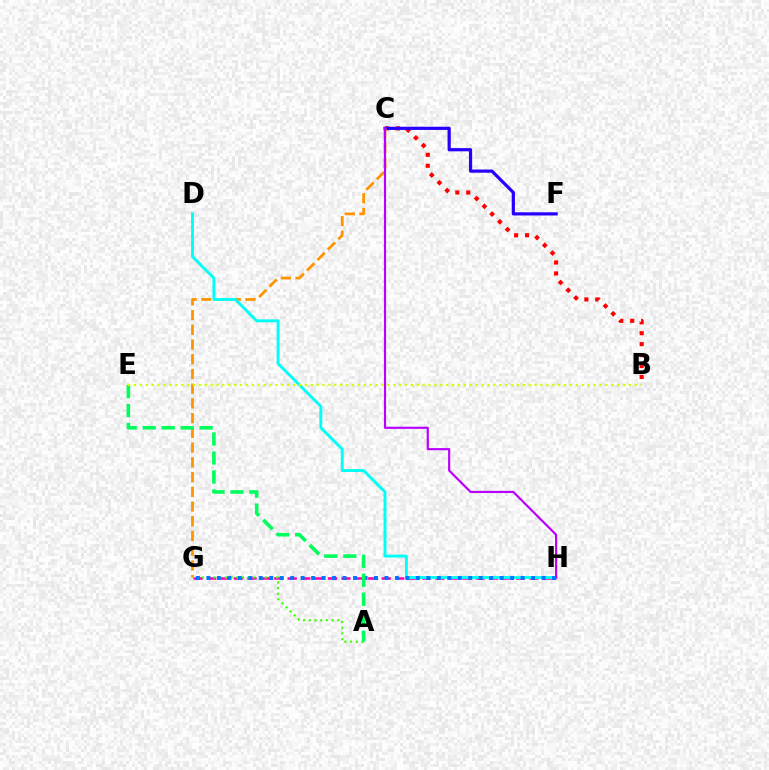{('B', 'C'): [{'color': '#ff0000', 'line_style': 'dotted', 'thickness': 2.97}], ('G', 'H'): [{'color': '#ff00ac', 'line_style': 'dashed', 'thickness': 1.82}, {'color': '#0074ff', 'line_style': 'dotted', 'thickness': 2.85}], ('C', 'F'): [{'color': '#2500ff', 'line_style': 'solid', 'thickness': 2.3}], ('C', 'G'): [{'color': '#ff9400', 'line_style': 'dashed', 'thickness': 2.0}], ('A', 'G'): [{'color': '#3dff00', 'line_style': 'dotted', 'thickness': 1.55}], ('D', 'H'): [{'color': '#00fff6', 'line_style': 'solid', 'thickness': 2.09}], ('C', 'H'): [{'color': '#b900ff', 'line_style': 'solid', 'thickness': 1.56}], ('A', 'E'): [{'color': '#00ff5c', 'line_style': 'dashed', 'thickness': 2.58}], ('B', 'E'): [{'color': '#d1ff00', 'line_style': 'dotted', 'thickness': 1.6}]}